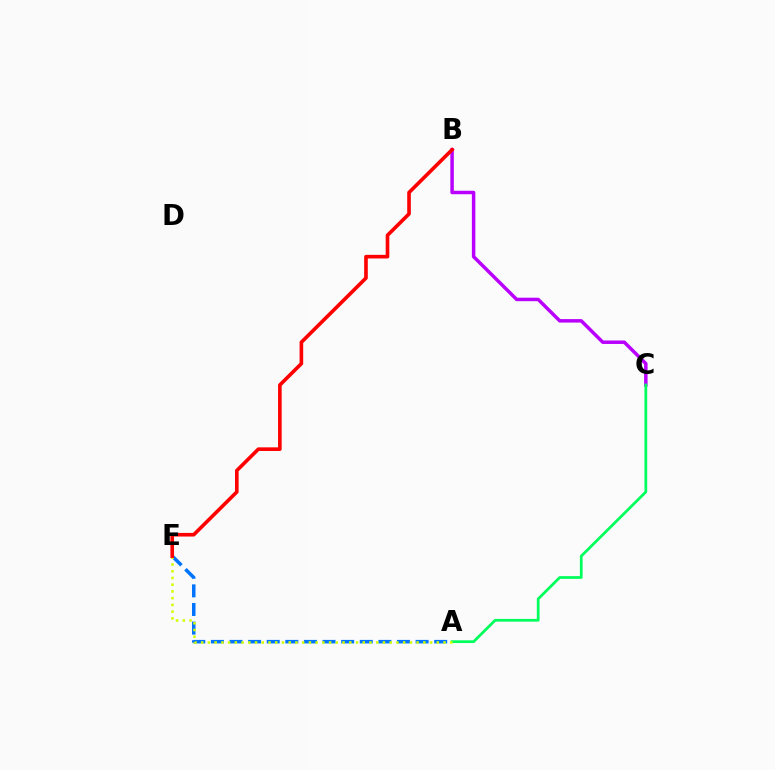{('A', 'E'): [{'color': '#0074ff', 'line_style': 'dashed', 'thickness': 2.53}, {'color': '#d1ff00', 'line_style': 'dotted', 'thickness': 1.83}], ('B', 'C'): [{'color': '#b900ff', 'line_style': 'solid', 'thickness': 2.51}], ('A', 'C'): [{'color': '#00ff5c', 'line_style': 'solid', 'thickness': 1.98}], ('B', 'E'): [{'color': '#ff0000', 'line_style': 'solid', 'thickness': 2.61}]}